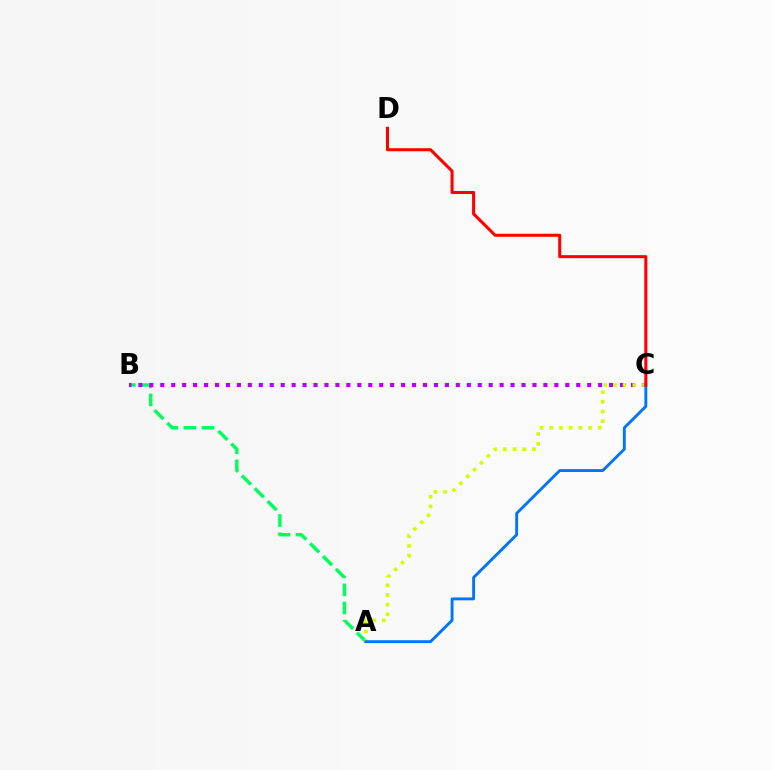{('A', 'B'): [{'color': '#00ff5c', 'line_style': 'dashed', 'thickness': 2.46}], ('B', 'C'): [{'color': '#b900ff', 'line_style': 'dotted', 'thickness': 2.97}], ('A', 'C'): [{'color': '#d1ff00', 'line_style': 'dotted', 'thickness': 2.63}, {'color': '#0074ff', 'line_style': 'solid', 'thickness': 2.07}], ('C', 'D'): [{'color': '#ff0000', 'line_style': 'solid', 'thickness': 2.2}]}